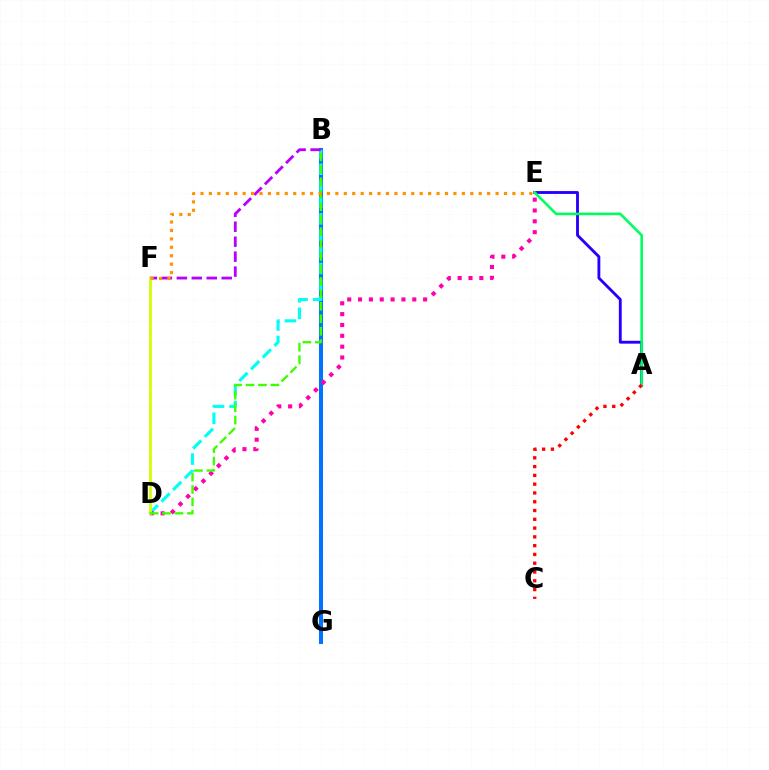{('B', 'G'): [{'color': '#0074ff', 'line_style': 'solid', 'thickness': 2.9}], ('A', 'E'): [{'color': '#2500ff', 'line_style': 'solid', 'thickness': 2.05}, {'color': '#00ff5c', 'line_style': 'solid', 'thickness': 1.87}], ('B', 'D'): [{'color': '#00fff6', 'line_style': 'dashed', 'thickness': 2.25}, {'color': '#3dff00', 'line_style': 'dashed', 'thickness': 1.69}], ('D', 'E'): [{'color': '#ff00ac', 'line_style': 'dotted', 'thickness': 2.95}], ('B', 'F'): [{'color': '#b900ff', 'line_style': 'dashed', 'thickness': 2.03}], ('D', 'F'): [{'color': '#d1ff00', 'line_style': 'solid', 'thickness': 1.97}], ('E', 'F'): [{'color': '#ff9400', 'line_style': 'dotted', 'thickness': 2.29}], ('A', 'C'): [{'color': '#ff0000', 'line_style': 'dotted', 'thickness': 2.39}]}